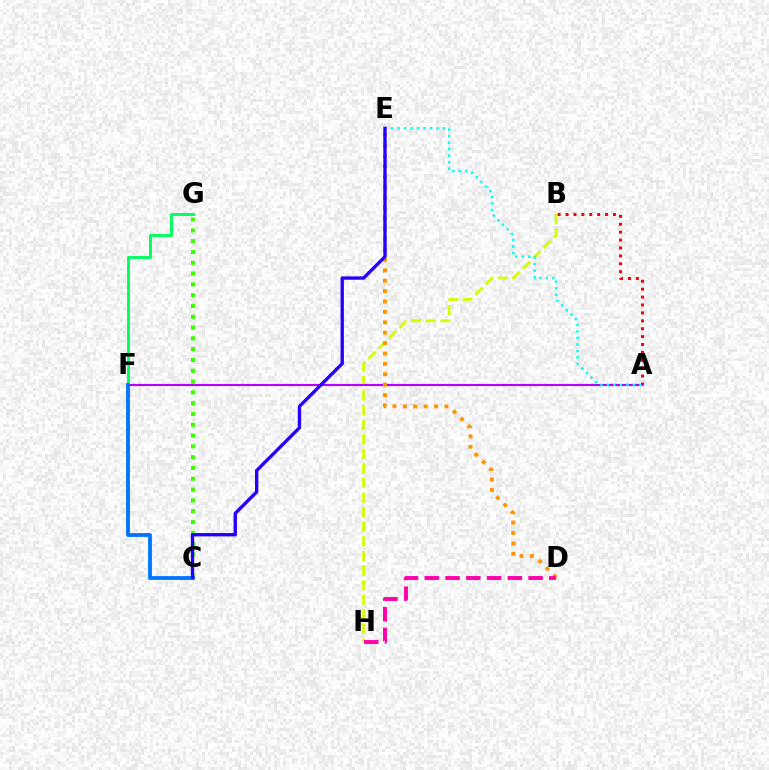{('B', 'H'): [{'color': '#d1ff00', 'line_style': 'dashed', 'thickness': 1.98}], ('A', 'B'): [{'color': '#ff0000', 'line_style': 'dotted', 'thickness': 2.15}], ('C', 'G'): [{'color': '#3dff00', 'line_style': 'dotted', 'thickness': 2.93}], ('F', 'G'): [{'color': '#00ff5c', 'line_style': 'solid', 'thickness': 2.09}], ('A', 'F'): [{'color': '#b900ff', 'line_style': 'solid', 'thickness': 1.53}], ('D', 'E'): [{'color': '#ff9400', 'line_style': 'dotted', 'thickness': 2.82}], ('C', 'F'): [{'color': '#0074ff', 'line_style': 'solid', 'thickness': 2.74}], ('A', 'E'): [{'color': '#00fff6', 'line_style': 'dotted', 'thickness': 1.77}], ('C', 'E'): [{'color': '#2500ff', 'line_style': 'solid', 'thickness': 2.41}], ('D', 'H'): [{'color': '#ff00ac', 'line_style': 'dashed', 'thickness': 2.82}]}